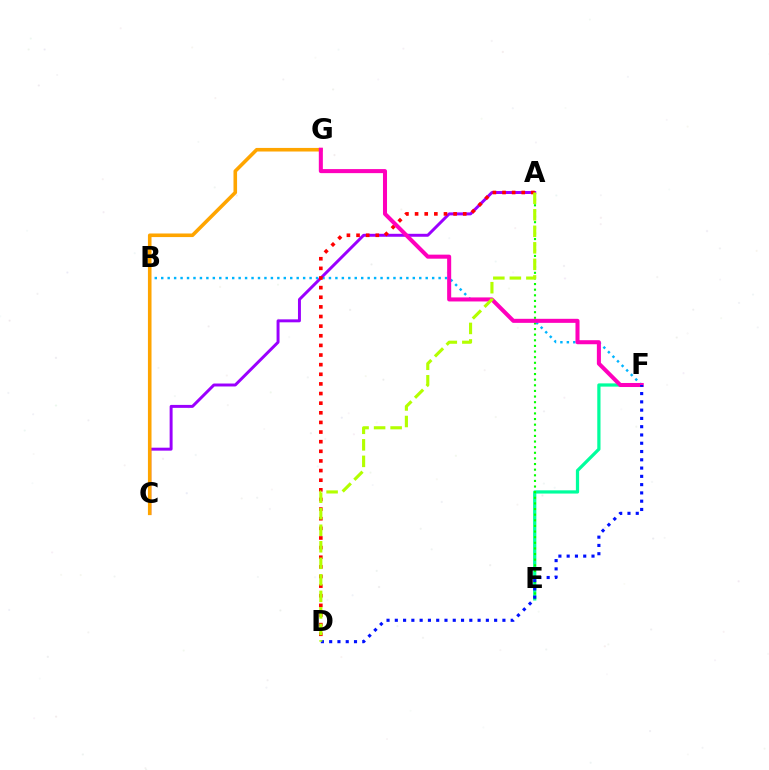{('E', 'F'): [{'color': '#00ff9d', 'line_style': 'solid', 'thickness': 2.33}], ('B', 'F'): [{'color': '#00b5ff', 'line_style': 'dotted', 'thickness': 1.75}], ('A', 'C'): [{'color': '#9b00ff', 'line_style': 'solid', 'thickness': 2.13}], ('A', 'E'): [{'color': '#08ff00', 'line_style': 'dotted', 'thickness': 1.53}], ('C', 'G'): [{'color': '#ffa500', 'line_style': 'solid', 'thickness': 2.58}], ('A', 'D'): [{'color': '#ff0000', 'line_style': 'dotted', 'thickness': 2.62}, {'color': '#b3ff00', 'line_style': 'dashed', 'thickness': 2.24}], ('F', 'G'): [{'color': '#ff00bd', 'line_style': 'solid', 'thickness': 2.91}], ('D', 'F'): [{'color': '#0010ff', 'line_style': 'dotted', 'thickness': 2.25}]}